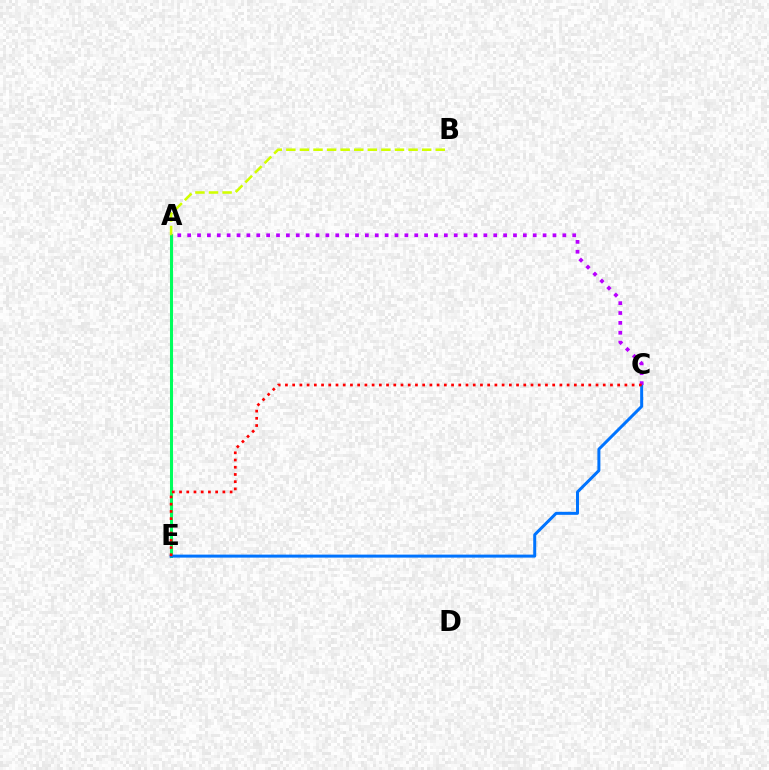{('A', 'E'): [{'color': '#00ff5c', 'line_style': 'solid', 'thickness': 2.2}], ('A', 'B'): [{'color': '#d1ff00', 'line_style': 'dashed', 'thickness': 1.84}], ('C', 'E'): [{'color': '#0074ff', 'line_style': 'solid', 'thickness': 2.16}, {'color': '#ff0000', 'line_style': 'dotted', 'thickness': 1.96}], ('A', 'C'): [{'color': '#b900ff', 'line_style': 'dotted', 'thickness': 2.68}]}